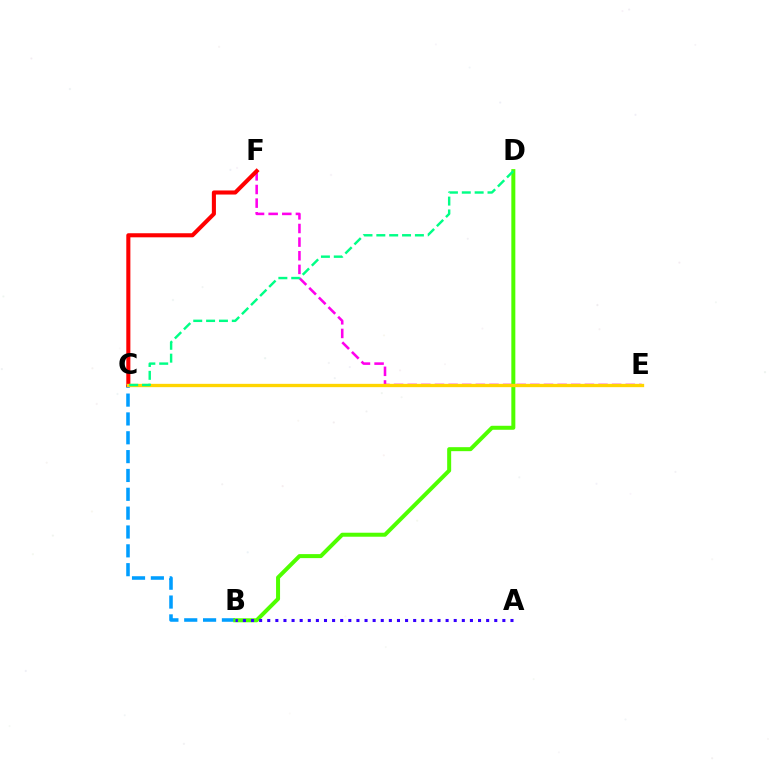{('B', 'C'): [{'color': '#009eff', 'line_style': 'dashed', 'thickness': 2.56}], ('E', 'F'): [{'color': '#ff00ed', 'line_style': 'dashed', 'thickness': 1.85}], ('B', 'D'): [{'color': '#4fff00', 'line_style': 'solid', 'thickness': 2.88}], ('C', 'F'): [{'color': '#ff0000', 'line_style': 'solid', 'thickness': 2.93}], ('C', 'E'): [{'color': '#ffd500', 'line_style': 'solid', 'thickness': 2.39}], ('C', 'D'): [{'color': '#00ff86', 'line_style': 'dashed', 'thickness': 1.75}], ('A', 'B'): [{'color': '#3700ff', 'line_style': 'dotted', 'thickness': 2.2}]}